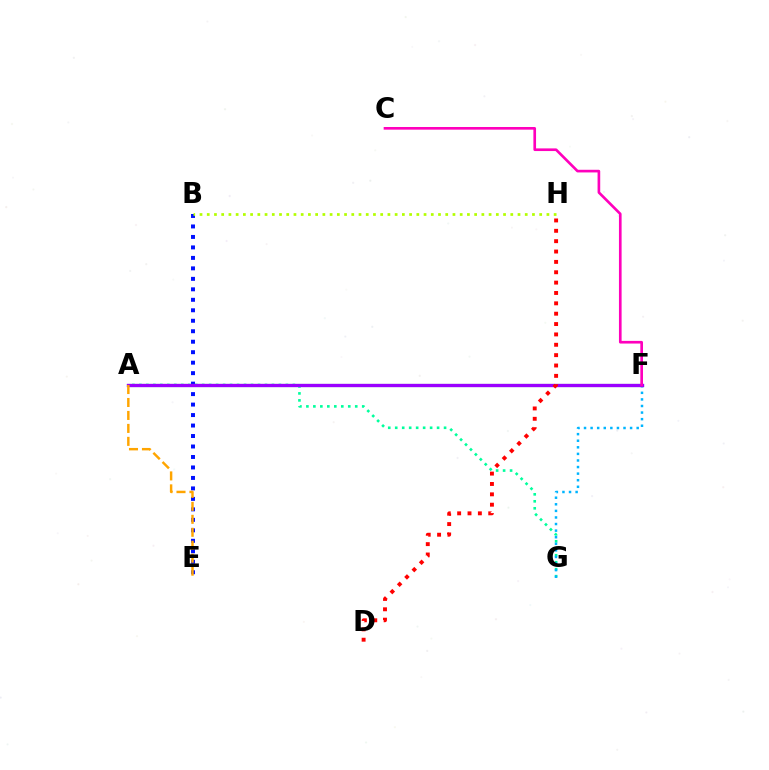{('A', 'G'): [{'color': '#00ff9d', 'line_style': 'dotted', 'thickness': 1.9}], ('B', 'E'): [{'color': '#0010ff', 'line_style': 'dotted', 'thickness': 2.85}], ('F', 'G'): [{'color': '#00b5ff', 'line_style': 'dotted', 'thickness': 1.79}], ('A', 'F'): [{'color': '#08ff00', 'line_style': 'solid', 'thickness': 2.23}, {'color': '#9b00ff', 'line_style': 'solid', 'thickness': 2.39}], ('A', 'E'): [{'color': '#ffa500', 'line_style': 'dashed', 'thickness': 1.76}], ('C', 'F'): [{'color': '#ff00bd', 'line_style': 'solid', 'thickness': 1.91}], ('D', 'H'): [{'color': '#ff0000', 'line_style': 'dotted', 'thickness': 2.81}], ('B', 'H'): [{'color': '#b3ff00', 'line_style': 'dotted', 'thickness': 1.96}]}